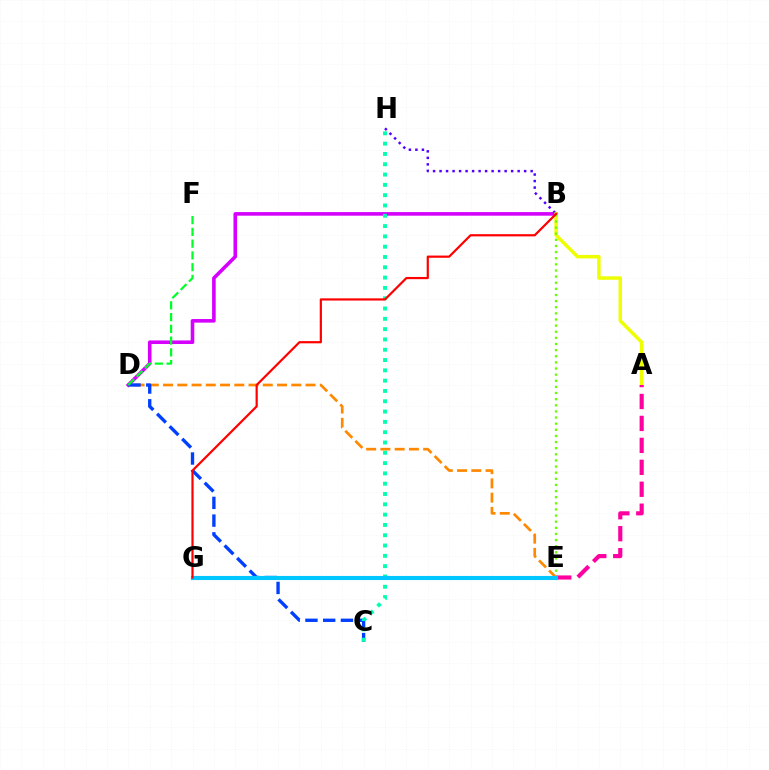{('B', 'D'): [{'color': '#d600ff', 'line_style': 'solid', 'thickness': 2.59}], ('B', 'H'): [{'color': '#4f00ff', 'line_style': 'dotted', 'thickness': 1.77}], ('A', 'B'): [{'color': '#eeff00', 'line_style': 'solid', 'thickness': 2.5}], ('D', 'E'): [{'color': '#ff8800', 'line_style': 'dashed', 'thickness': 1.94}], ('C', 'D'): [{'color': '#003fff', 'line_style': 'dashed', 'thickness': 2.41}], ('A', 'E'): [{'color': '#ff00a0', 'line_style': 'dashed', 'thickness': 2.98}], ('B', 'E'): [{'color': '#66ff00', 'line_style': 'dotted', 'thickness': 1.66}], ('C', 'H'): [{'color': '#00ffaf', 'line_style': 'dotted', 'thickness': 2.8}], ('E', 'G'): [{'color': '#00c7ff', 'line_style': 'solid', 'thickness': 2.96}], ('D', 'F'): [{'color': '#00ff27', 'line_style': 'dashed', 'thickness': 1.6}], ('B', 'G'): [{'color': '#ff0000', 'line_style': 'solid', 'thickness': 1.59}]}